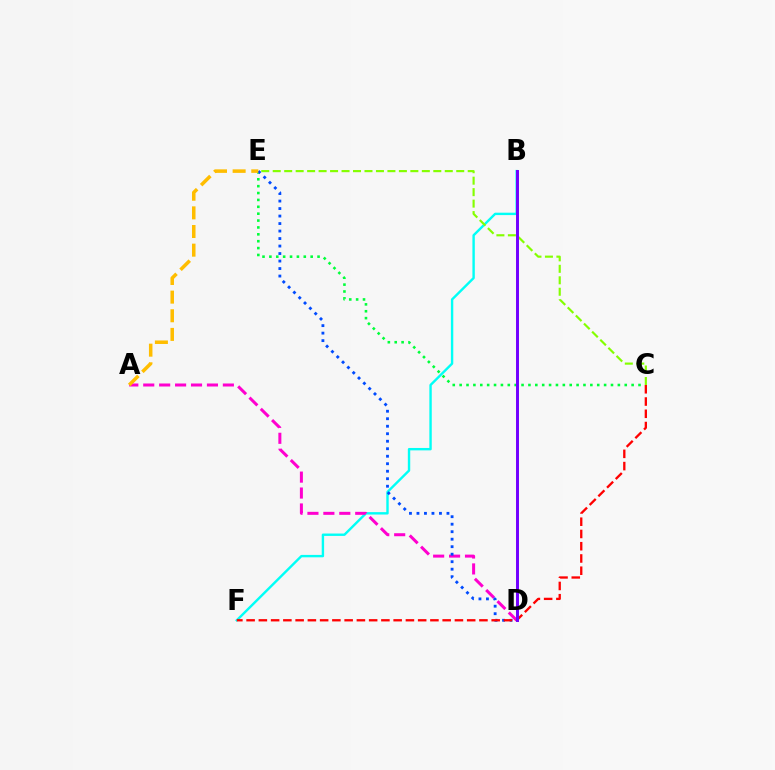{('C', 'E'): [{'color': '#00ff39', 'line_style': 'dotted', 'thickness': 1.87}, {'color': '#84ff00', 'line_style': 'dashed', 'thickness': 1.56}], ('B', 'F'): [{'color': '#00fff6', 'line_style': 'solid', 'thickness': 1.73}], ('A', 'D'): [{'color': '#ff00cf', 'line_style': 'dashed', 'thickness': 2.16}], ('D', 'E'): [{'color': '#004bff', 'line_style': 'dotted', 'thickness': 2.04}], ('A', 'E'): [{'color': '#ffbd00', 'line_style': 'dashed', 'thickness': 2.53}], ('C', 'F'): [{'color': '#ff0000', 'line_style': 'dashed', 'thickness': 1.66}], ('B', 'D'): [{'color': '#7200ff', 'line_style': 'solid', 'thickness': 2.13}]}